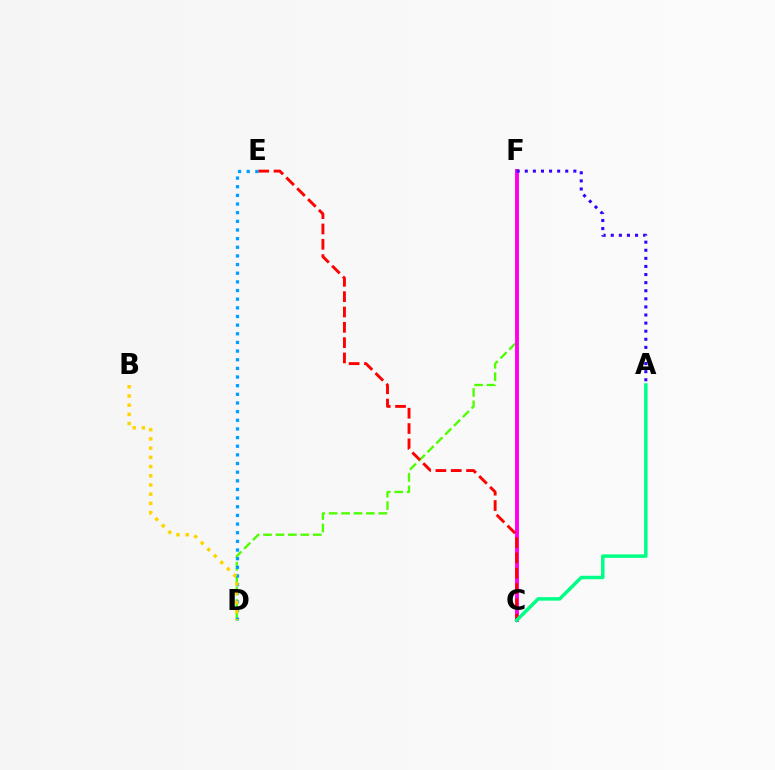{('D', 'F'): [{'color': '#4fff00', 'line_style': 'dashed', 'thickness': 1.69}], ('C', 'F'): [{'color': '#ff00ed', 'line_style': 'solid', 'thickness': 2.82}], ('C', 'E'): [{'color': '#ff0000', 'line_style': 'dashed', 'thickness': 2.08}], ('A', 'F'): [{'color': '#3700ff', 'line_style': 'dotted', 'thickness': 2.2}], ('A', 'C'): [{'color': '#00ff86', 'line_style': 'solid', 'thickness': 2.52}], ('D', 'E'): [{'color': '#009eff', 'line_style': 'dotted', 'thickness': 2.35}], ('B', 'D'): [{'color': '#ffd500', 'line_style': 'dotted', 'thickness': 2.5}]}